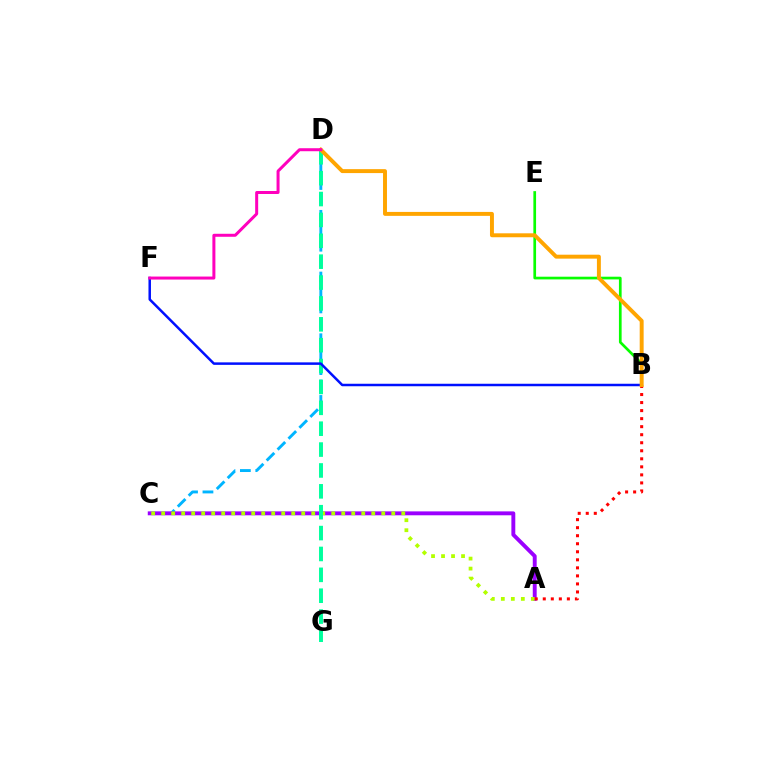{('C', 'D'): [{'color': '#00b5ff', 'line_style': 'dashed', 'thickness': 2.1}], ('A', 'C'): [{'color': '#9b00ff', 'line_style': 'solid', 'thickness': 2.81}, {'color': '#b3ff00', 'line_style': 'dotted', 'thickness': 2.72}], ('B', 'E'): [{'color': '#08ff00', 'line_style': 'solid', 'thickness': 1.94}], ('D', 'G'): [{'color': '#00ff9d', 'line_style': 'dashed', 'thickness': 2.84}], ('A', 'B'): [{'color': '#ff0000', 'line_style': 'dotted', 'thickness': 2.18}], ('B', 'F'): [{'color': '#0010ff', 'line_style': 'solid', 'thickness': 1.8}], ('B', 'D'): [{'color': '#ffa500', 'line_style': 'solid', 'thickness': 2.84}], ('D', 'F'): [{'color': '#ff00bd', 'line_style': 'solid', 'thickness': 2.16}]}